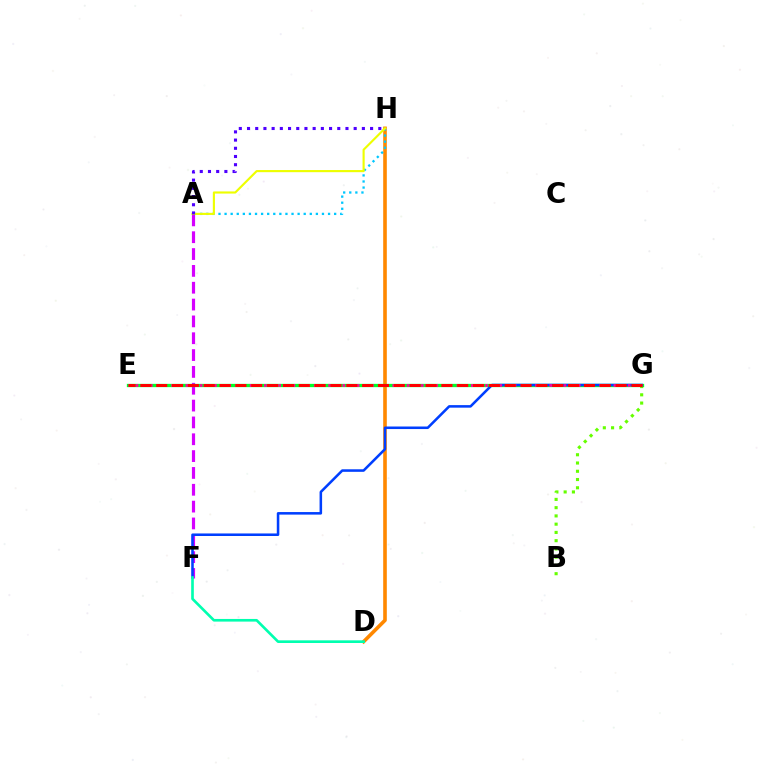{('A', 'F'): [{'color': '#d600ff', 'line_style': 'dashed', 'thickness': 2.29}], ('B', 'G'): [{'color': '#66ff00', 'line_style': 'dotted', 'thickness': 2.24}], ('D', 'H'): [{'color': '#ff8800', 'line_style': 'solid', 'thickness': 2.61}], ('A', 'H'): [{'color': '#00c7ff', 'line_style': 'dotted', 'thickness': 1.65}, {'color': '#eeff00', 'line_style': 'solid', 'thickness': 1.54}, {'color': '#4f00ff', 'line_style': 'dotted', 'thickness': 2.23}], ('E', 'G'): [{'color': '#00ff27', 'line_style': 'solid', 'thickness': 2.37}, {'color': '#ff00a0', 'line_style': 'dotted', 'thickness': 1.94}, {'color': '#ff0000', 'line_style': 'dashed', 'thickness': 2.15}], ('F', 'G'): [{'color': '#003fff', 'line_style': 'solid', 'thickness': 1.83}], ('D', 'F'): [{'color': '#00ffaf', 'line_style': 'solid', 'thickness': 1.91}]}